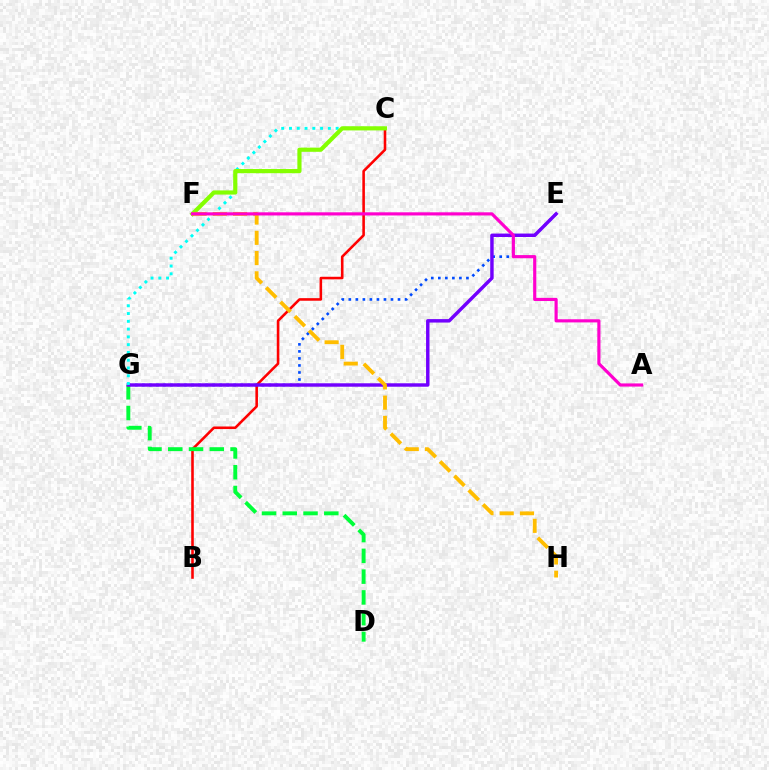{('B', 'C'): [{'color': '#ff0000', 'line_style': 'solid', 'thickness': 1.85}], ('E', 'G'): [{'color': '#004bff', 'line_style': 'dotted', 'thickness': 1.91}, {'color': '#7200ff', 'line_style': 'solid', 'thickness': 2.48}], ('D', 'G'): [{'color': '#00ff39', 'line_style': 'dashed', 'thickness': 2.82}], ('C', 'G'): [{'color': '#00fff6', 'line_style': 'dotted', 'thickness': 2.11}], ('C', 'F'): [{'color': '#84ff00', 'line_style': 'solid', 'thickness': 3.0}], ('F', 'H'): [{'color': '#ffbd00', 'line_style': 'dashed', 'thickness': 2.75}], ('A', 'F'): [{'color': '#ff00cf', 'line_style': 'solid', 'thickness': 2.27}]}